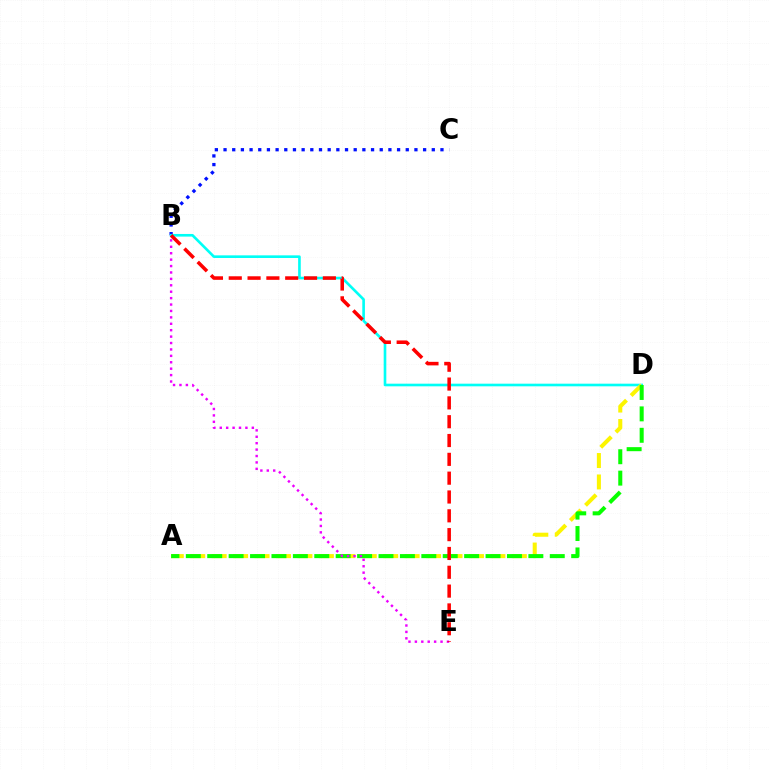{('B', 'C'): [{'color': '#0010ff', 'line_style': 'dotted', 'thickness': 2.36}], ('B', 'D'): [{'color': '#00fff6', 'line_style': 'solid', 'thickness': 1.9}], ('A', 'D'): [{'color': '#fcf500', 'line_style': 'dashed', 'thickness': 2.91}, {'color': '#08ff00', 'line_style': 'dashed', 'thickness': 2.91}], ('B', 'E'): [{'color': '#ee00ff', 'line_style': 'dotted', 'thickness': 1.74}, {'color': '#ff0000', 'line_style': 'dashed', 'thickness': 2.56}]}